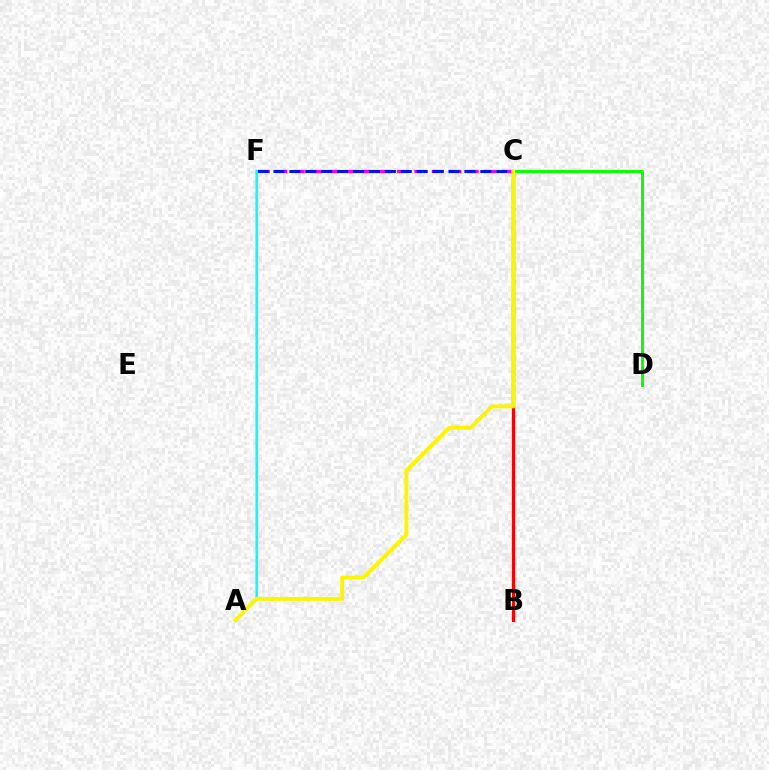{('C', 'D'): [{'color': '#08ff00', 'line_style': 'solid', 'thickness': 2.12}], ('C', 'F'): [{'color': '#ee00ff', 'line_style': 'dashed', 'thickness': 2.36}, {'color': '#0010ff', 'line_style': 'dashed', 'thickness': 2.16}], ('A', 'F'): [{'color': '#00fff6', 'line_style': 'solid', 'thickness': 1.76}], ('B', 'C'): [{'color': '#ff0000', 'line_style': 'solid', 'thickness': 2.36}], ('A', 'C'): [{'color': '#fcf500', 'line_style': 'solid', 'thickness': 2.8}]}